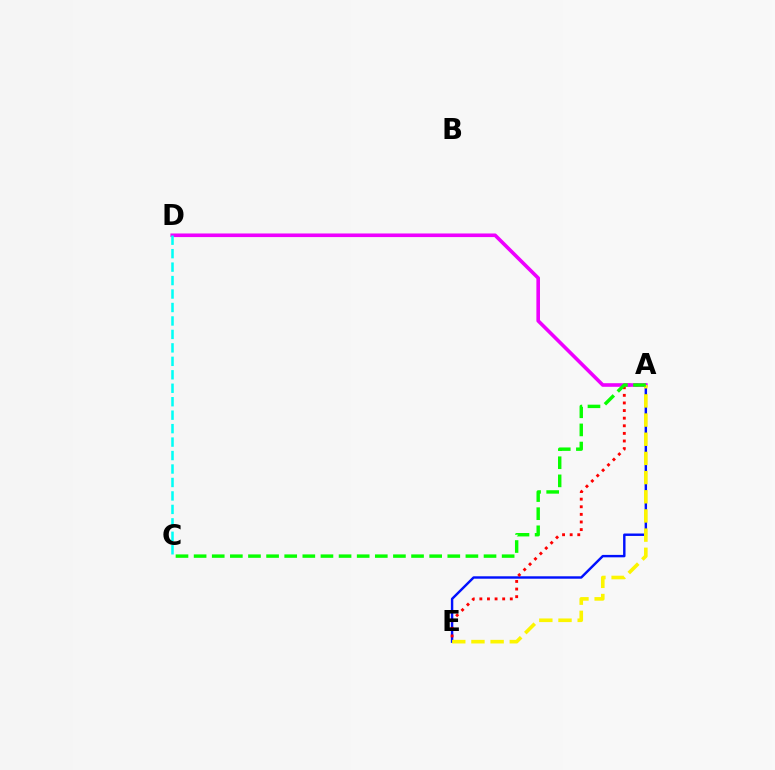{('A', 'E'): [{'color': '#0010ff', 'line_style': 'solid', 'thickness': 1.75}, {'color': '#ff0000', 'line_style': 'dotted', 'thickness': 2.07}, {'color': '#fcf500', 'line_style': 'dashed', 'thickness': 2.6}], ('A', 'D'): [{'color': '#ee00ff', 'line_style': 'solid', 'thickness': 2.6}], ('C', 'D'): [{'color': '#00fff6', 'line_style': 'dashed', 'thickness': 1.83}], ('A', 'C'): [{'color': '#08ff00', 'line_style': 'dashed', 'thickness': 2.46}]}